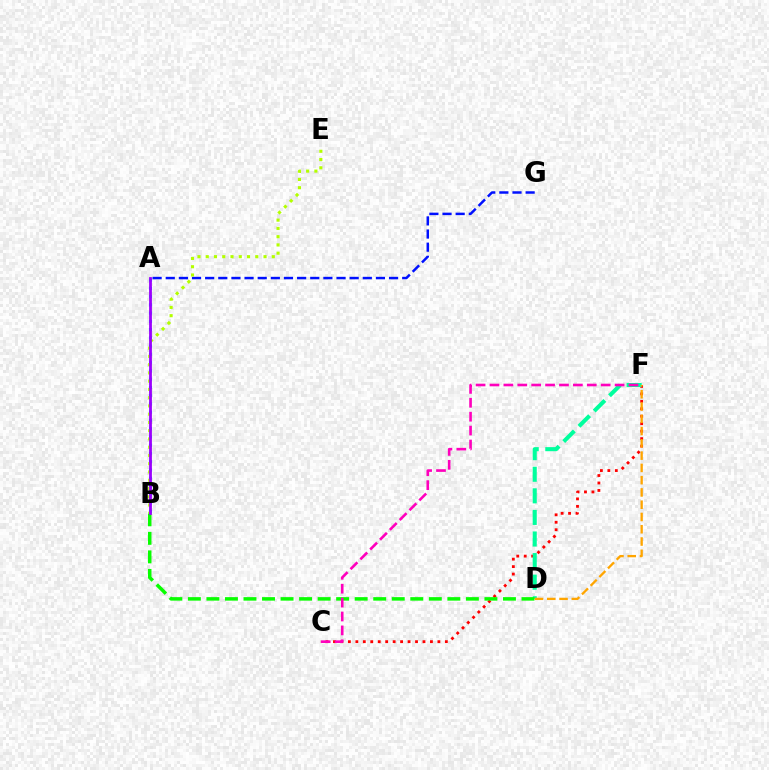{('C', 'F'): [{'color': '#ff0000', 'line_style': 'dotted', 'thickness': 2.03}, {'color': '#ff00bd', 'line_style': 'dashed', 'thickness': 1.89}], ('D', 'F'): [{'color': '#00ff9d', 'line_style': 'dashed', 'thickness': 2.93}, {'color': '#ffa500', 'line_style': 'dashed', 'thickness': 1.67}], ('A', 'B'): [{'color': '#00b5ff', 'line_style': 'dotted', 'thickness': 2.24}, {'color': '#9b00ff', 'line_style': 'solid', 'thickness': 2.01}], ('B', 'D'): [{'color': '#08ff00', 'line_style': 'dashed', 'thickness': 2.52}], ('A', 'G'): [{'color': '#0010ff', 'line_style': 'dashed', 'thickness': 1.78}], ('B', 'E'): [{'color': '#b3ff00', 'line_style': 'dotted', 'thickness': 2.24}]}